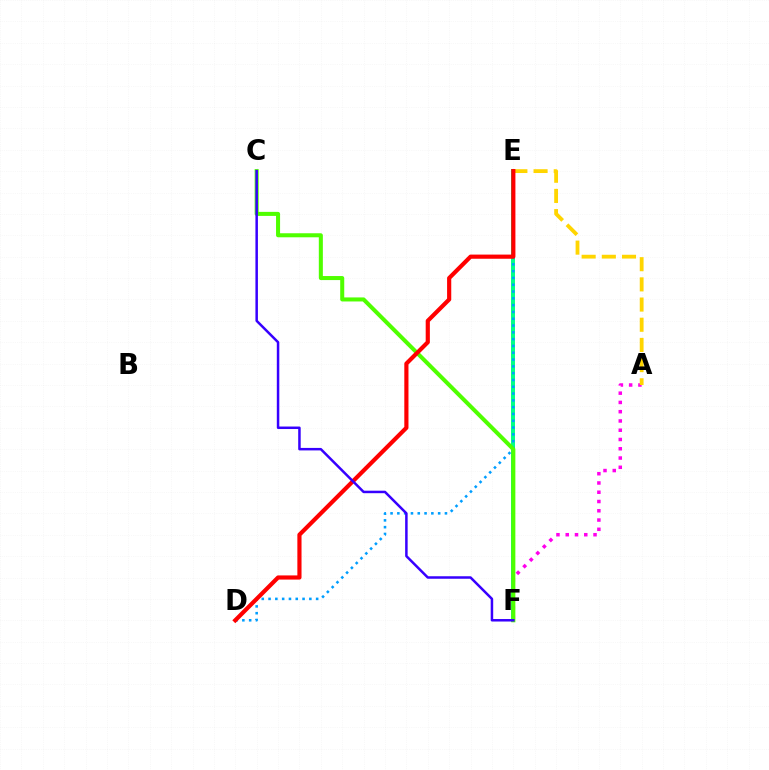{('A', 'F'): [{'color': '#ff00ed', 'line_style': 'dotted', 'thickness': 2.52}], ('E', 'F'): [{'color': '#00ff86', 'line_style': 'solid', 'thickness': 2.86}], ('D', 'E'): [{'color': '#009eff', 'line_style': 'dotted', 'thickness': 1.85}, {'color': '#ff0000', 'line_style': 'solid', 'thickness': 3.0}], ('A', 'E'): [{'color': '#ffd500', 'line_style': 'dashed', 'thickness': 2.74}], ('C', 'F'): [{'color': '#4fff00', 'line_style': 'solid', 'thickness': 2.91}, {'color': '#3700ff', 'line_style': 'solid', 'thickness': 1.8}]}